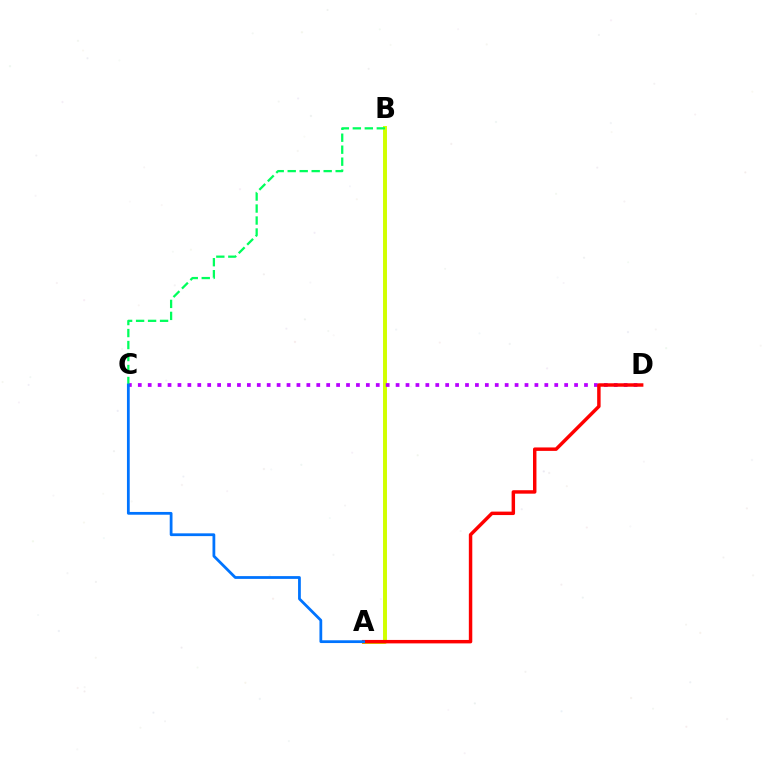{('A', 'B'): [{'color': '#d1ff00', 'line_style': 'solid', 'thickness': 2.84}], ('C', 'D'): [{'color': '#b900ff', 'line_style': 'dotted', 'thickness': 2.69}], ('B', 'C'): [{'color': '#00ff5c', 'line_style': 'dashed', 'thickness': 1.63}], ('A', 'D'): [{'color': '#ff0000', 'line_style': 'solid', 'thickness': 2.48}], ('A', 'C'): [{'color': '#0074ff', 'line_style': 'solid', 'thickness': 2.0}]}